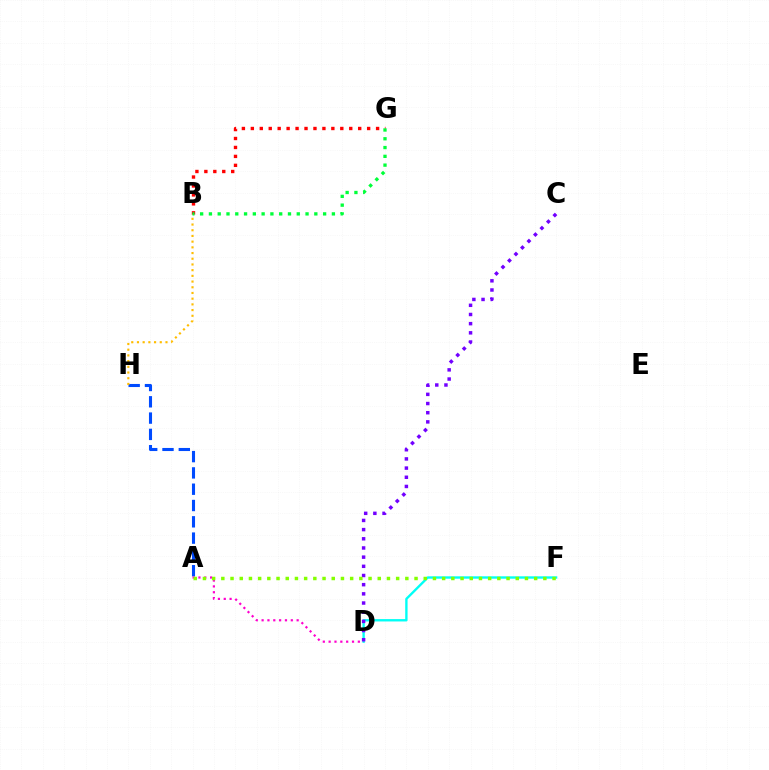{('D', 'F'): [{'color': '#00fff6', 'line_style': 'solid', 'thickness': 1.7}], ('A', 'H'): [{'color': '#004bff', 'line_style': 'dashed', 'thickness': 2.21}], ('A', 'D'): [{'color': '#ff00cf', 'line_style': 'dotted', 'thickness': 1.59}], ('B', 'H'): [{'color': '#ffbd00', 'line_style': 'dotted', 'thickness': 1.55}], ('C', 'D'): [{'color': '#7200ff', 'line_style': 'dotted', 'thickness': 2.49}], ('B', 'G'): [{'color': '#ff0000', 'line_style': 'dotted', 'thickness': 2.43}, {'color': '#00ff39', 'line_style': 'dotted', 'thickness': 2.39}], ('A', 'F'): [{'color': '#84ff00', 'line_style': 'dotted', 'thickness': 2.5}]}